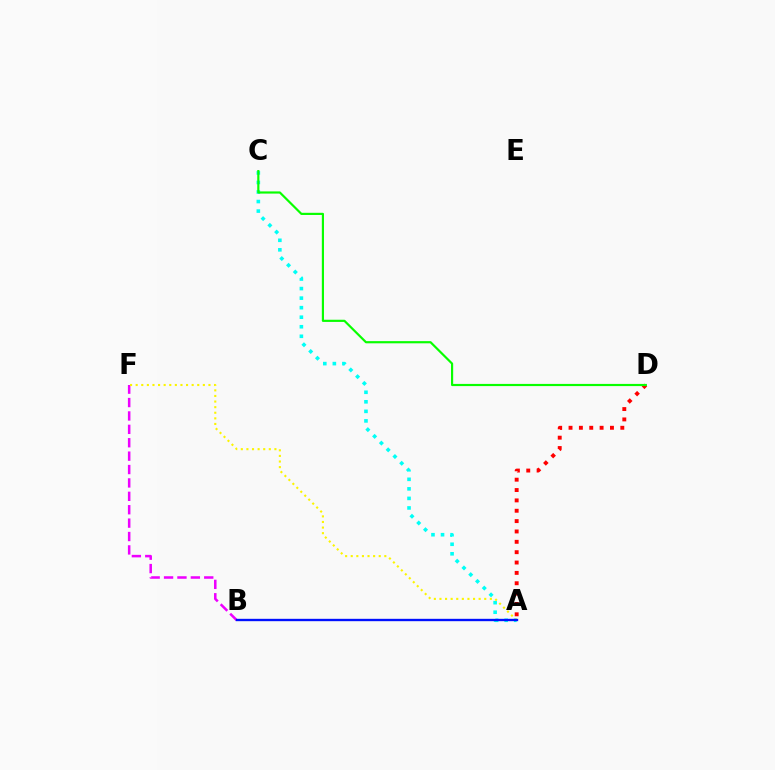{('B', 'F'): [{'color': '#ee00ff', 'line_style': 'dashed', 'thickness': 1.82}], ('A', 'C'): [{'color': '#00fff6', 'line_style': 'dotted', 'thickness': 2.59}], ('A', 'D'): [{'color': '#ff0000', 'line_style': 'dotted', 'thickness': 2.81}], ('A', 'F'): [{'color': '#fcf500', 'line_style': 'dotted', 'thickness': 1.52}], ('C', 'D'): [{'color': '#08ff00', 'line_style': 'solid', 'thickness': 1.57}], ('A', 'B'): [{'color': '#0010ff', 'line_style': 'solid', 'thickness': 1.7}]}